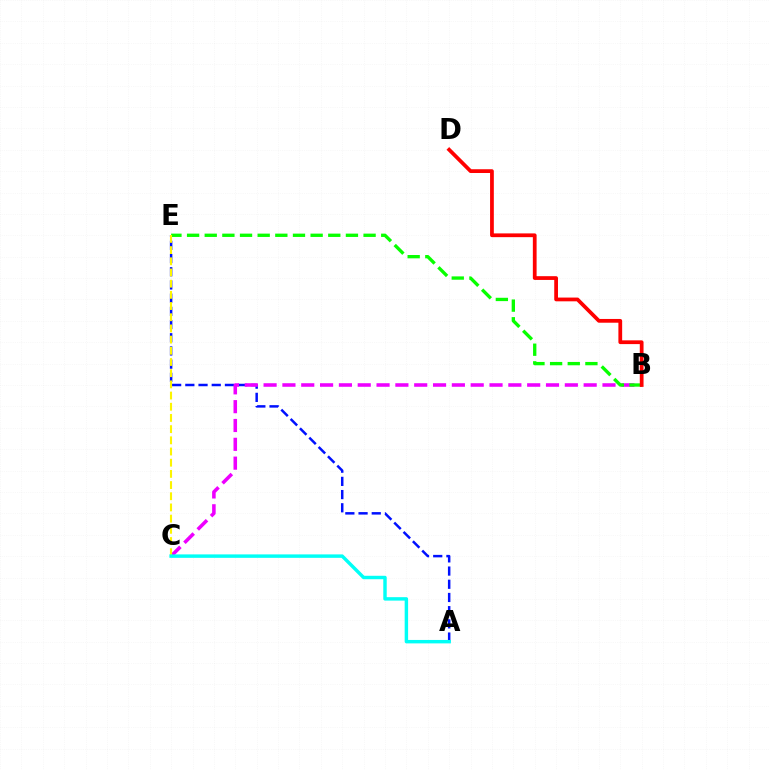{('A', 'E'): [{'color': '#0010ff', 'line_style': 'dashed', 'thickness': 1.79}], ('B', 'C'): [{'color': '#ee00ff', 'line_style': 'dashed', 'thickness': 2.56}], ('B', 'E'): [{'color': '#08ff00', 'line_style': 'dashed', 'thickness': 2.4}], ('B', 'D'): [{'color': '#ff0000', 'line_style': 'solid', 'thickness': 2.7}], ('C', 'E'): [{'color': '#fcf500', 'line_style': 'dashed', 'thickness': 1.52}], ('A', 'C'): [{'color': '#00fff6', 'line_style': 'solid', 'thickness': 2.48}]}